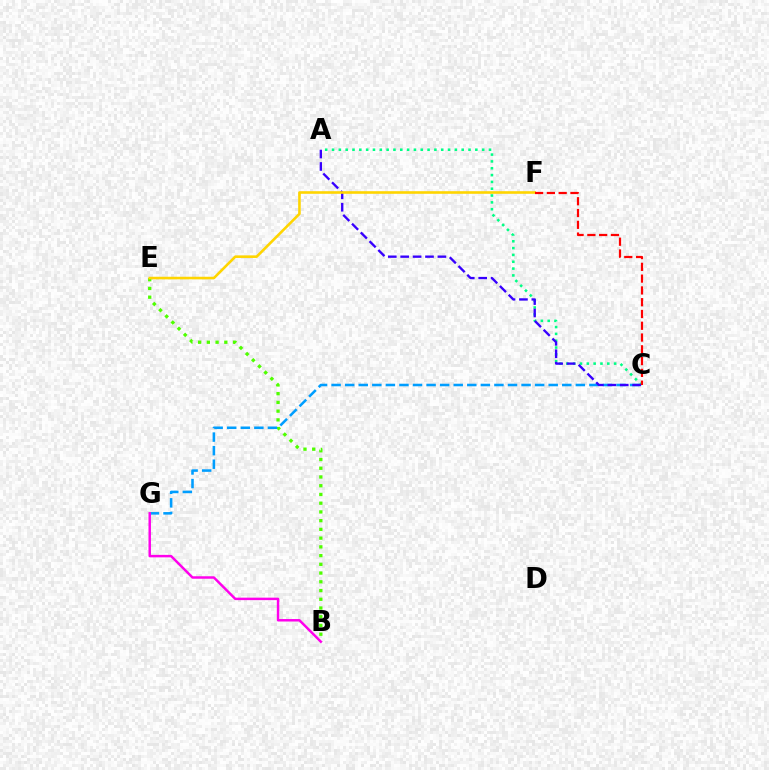{('B', 'E'): [{'color': '#4fff00', 'line_style': 'dotted', 'thickness': 2.37}], ('C', 'G'): [{'color': '#009eff', 'line_style': 'dashed', 'thickness': 1.84}], ('A', 'C'): [{'color': '#00ff86', 'line_style': 'dotted', 'thickness': 1.85}, {'color': '#3700ff', 'line_style': 'dashed', 'thickness': 1.69}], ('B', 'G'): [{'color': '#ff00ed', 'line_style': 'solid', 'thickness': 1.78}], ('E', 'F'): [{'color': '#ffd500', 'line_style': 'solid', 'thickness': 1.87}], ('C', 'F'): [{'color': '#ff0000', 'line_style': 'dashed', 'thickness': 1.6}]}